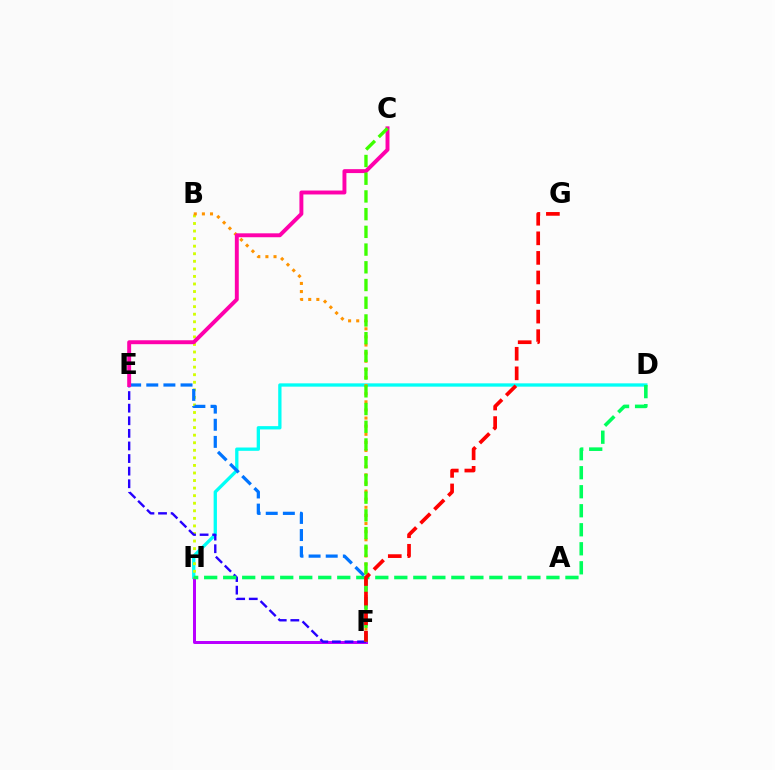{('D', 'H'): [{'color': '#00fff6', 'line_style': 'solid', 'thickness': 2.38}, {'color': '#00ff5c', 'line_style': 'dashed', 'thickness': 2.58}], ('F', 'H'): [{'color': '#b900ff', 'line_style': 'solid', 'thickness': 2.16}], ('B', 'H'): [{'color': '#d1ff00', 'line_style': 'dotted', 'thickness': 2.05}], ('B', 'F'): [{'color': '#ff9400', 'line_style': 'dotted', 'thickness': 2.2}], ('E', 'F'): [{'color': '#2500ff', 'line_style': 'dashed', 'thickness': 1.71}, {'color': '#0074ff', 'line_style': 'dashed', 'thickness': 2.33}], ('C', 'E'): [{'color': '#ff00ac', 'line_style': 'solid', 'thickness': 2.82}], ('C', 'F'): [{'color': '#3dff00', 'line_style': 'dashed', 'thickness': 2.41}], ('F', 'G'): [{'color': '#ff0000', 'line_style': 'dashed', 'thickness': 2.66}]}